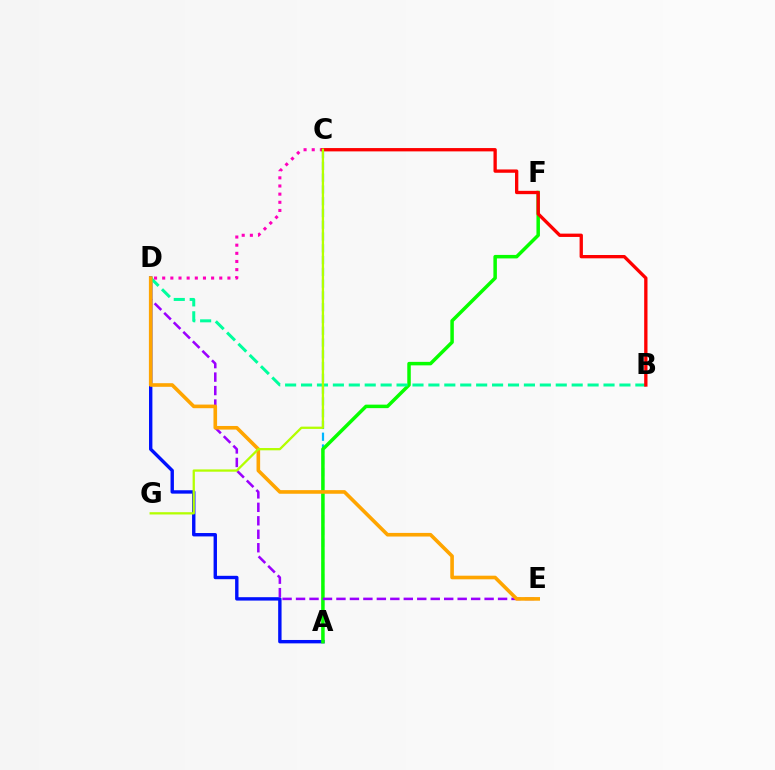{('A', 'C'): [{'color': '#00b5ff', 'line_style': 'dashed', 'thickness': 1.6}], ('A', 'D'): [{'color': '#0010ff', 'line_style': 'solid', 'thickness': 2.44}], ('A', 'F'): [{'color': '#08ff00', 'line_style': 'solid', 'thickness': 2.52}], ('D', 'E'): [{'color': '#9b00ff', 'line_style': 'dashed', 'thickness': 1.83}, {'color': '#ffa500', 'line_style': 'solid', 'thickness': 2.61}], ('B', 'D'): [{'color': '#00ff9d', 'line_style': 'dashed', 'thickness': 2.16}], ('C', 'D'): [{'color': '#ff00bd', 'line_style': 'dotted', 'thickness': 2.21}], ('B', 'C'): [{'color': '#ff0000', 'line_style': 'solid', 'thickness': 2.39}], ('C', 'G'): [{'color': '#b3ff00', 'line_style': 'solid', 'thickness': 1.64}]}